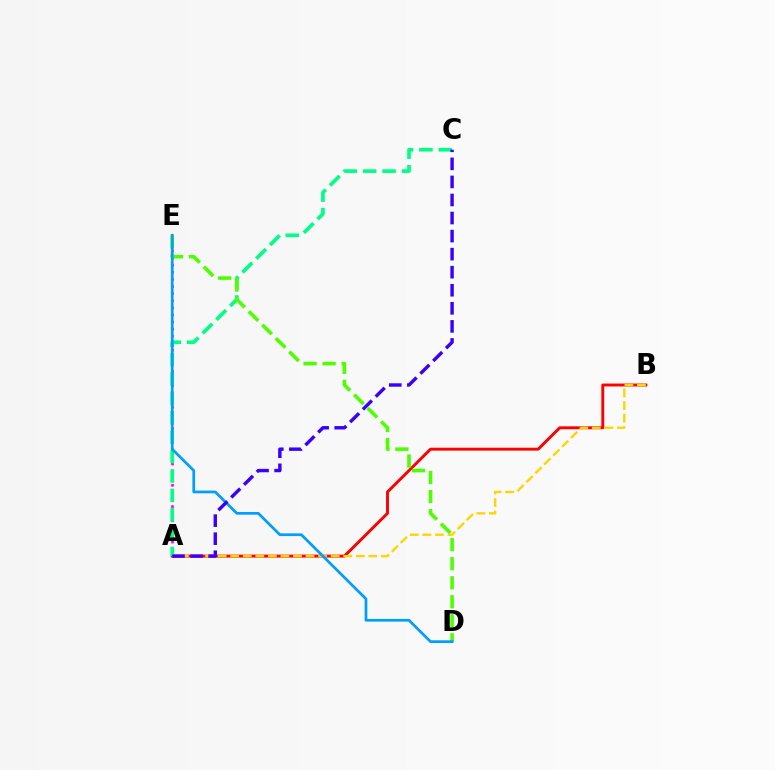{('A', 'E'): [{'color': '#ff00ed', 'line_style': 'dotted', 'thickness': 1.93}], ('A', 'B'): [{'color': '#ff0000', 'line_style': 'solid', 'thickness': 2.1}, {'color': '#ffd500', 'line_style': 'dashed', 'thickness': 1.71}], ('A', 'C'): [{'color': '#00ff86', 'line_style': 'dashed', 'thickness': 2.64}, {'color': '#3700ff', 'line_style': 'dashed', 'thickness': 2.45}], ('D', 'E'): [{'color': '#4fff00', 'line_style': 'dashed', 'thickness': 2.58}, {'color': '#009eff', 'line_style': 'solid', 'thickness': 1.96}]}